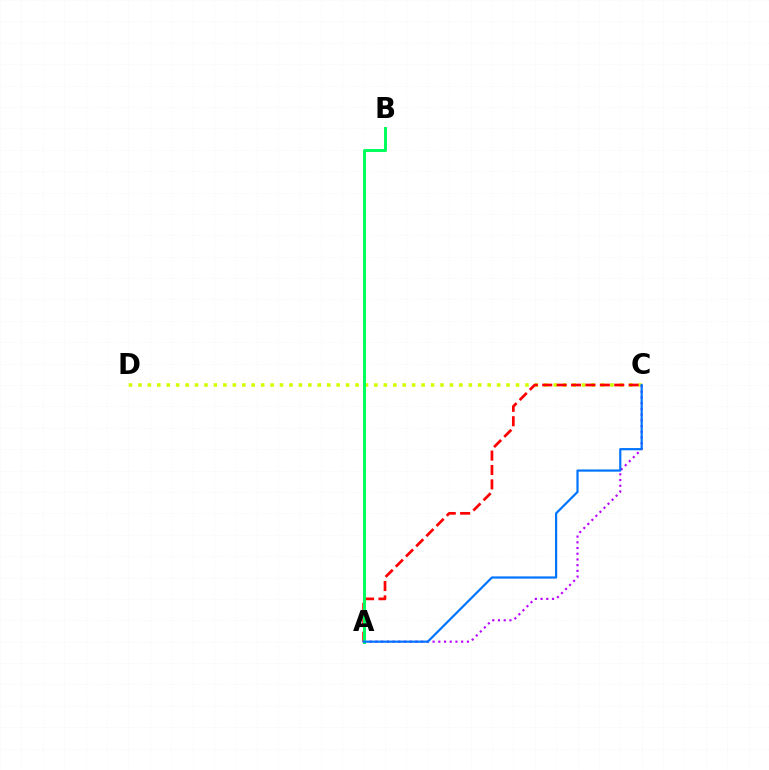{('C', 'D'): [{'color': '#d1ff00', 'line_style': 'dotted', 'thickness': 2.56}], ('A', 'C'): [{'color': '#b900ff', 'line_style': 'dotted', 'thickness': 1.55}, {'color': '#ff0000', 'line_style': 'dashed', 'thickness': 1.96}, {'color': '#0074ff', 'line_style': 'solid', 'thickness': 1.58}], ('A', 'B'): [{'color': '#00ff5c', 'line_style': 'solid', 'thickness': 2.14}]}